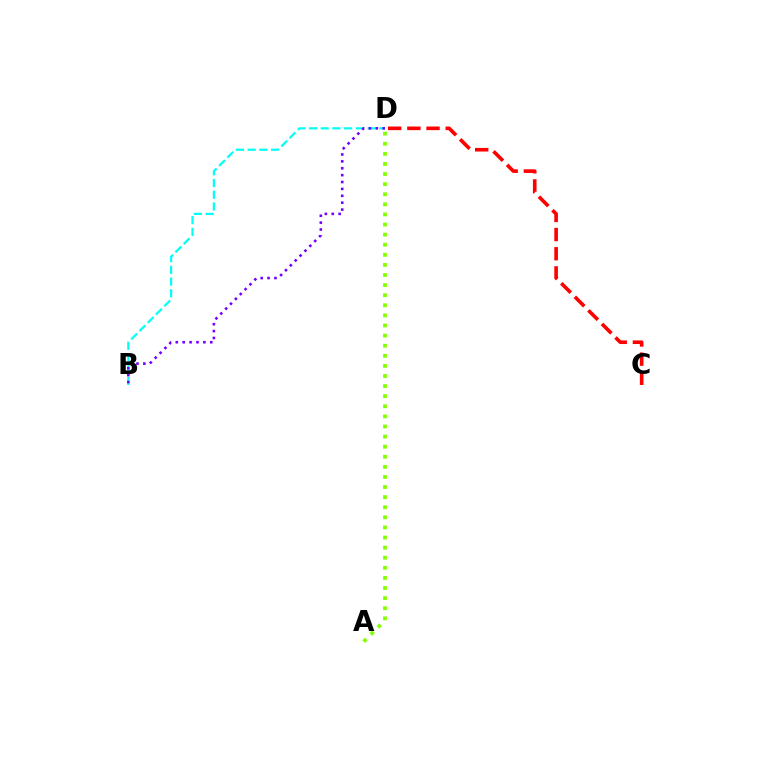{('B', 'D'): [{'color': '#00fff6', 'line_style': 'dashed', 'thickness': 1.59}, {'color': '#7200ff', 'line_style': 'dotted', 'thickness': 1.87}], ('C', 'D'): [{'color': '#ff0000', 'line_style': 'dashed', 'thickness': 2.6}], ('A', 'D'): [{'color': '#84ff00', 'line_style': 'dotted', 'thickness': 2.74}]}